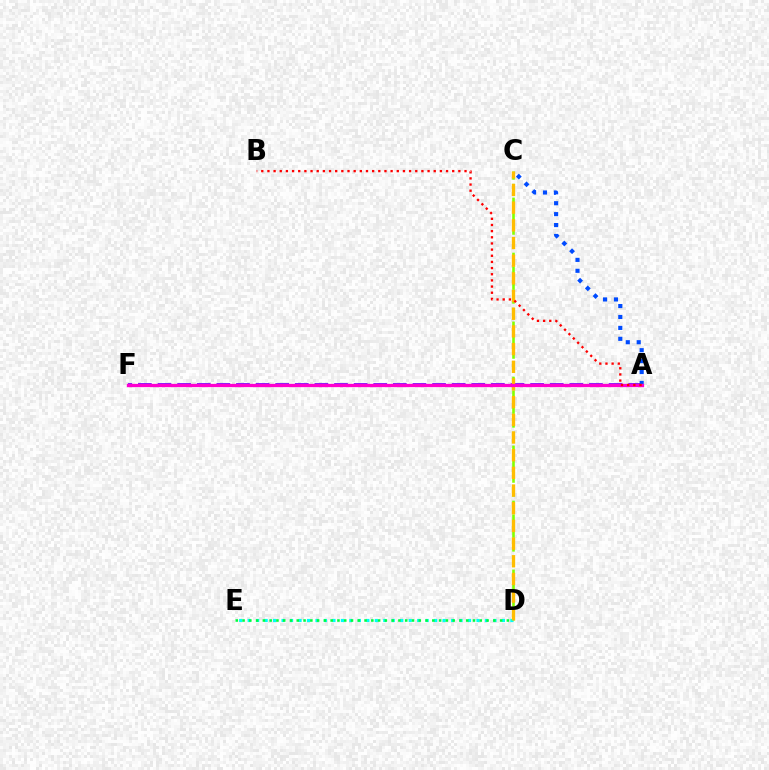{('C', 'D'): [{'color': '#84ff00', 'line_style': 'dashed', 'thickness': 1.87}, {'color': '#ffbd00', 'line_style': 'dashed', 'thickness': 2.4}], ('A', 'F'): [{'color': '#7200ff', 'line_style': 'dashed', 'thickness': 2.66}, {'color': '#ff00cf', 'line_style': 'solid', 'thickness': 2.36}], ('D', 'E'): [{'color': '#00fff6', 'line_style': 'dotted', 'thickness': 2.3}, {'color': '#00ff39', 'line_style': 'dotted', 'thickness': 1.84}], ('A', 'C'): [{'color': '#004bff', 'line_style': 'dotted', 'thickness': 2.97}], ('A', 'B'): [{'color': '#ff0000', 'line_style': 'dotted', 'thickness': 1.67}]}